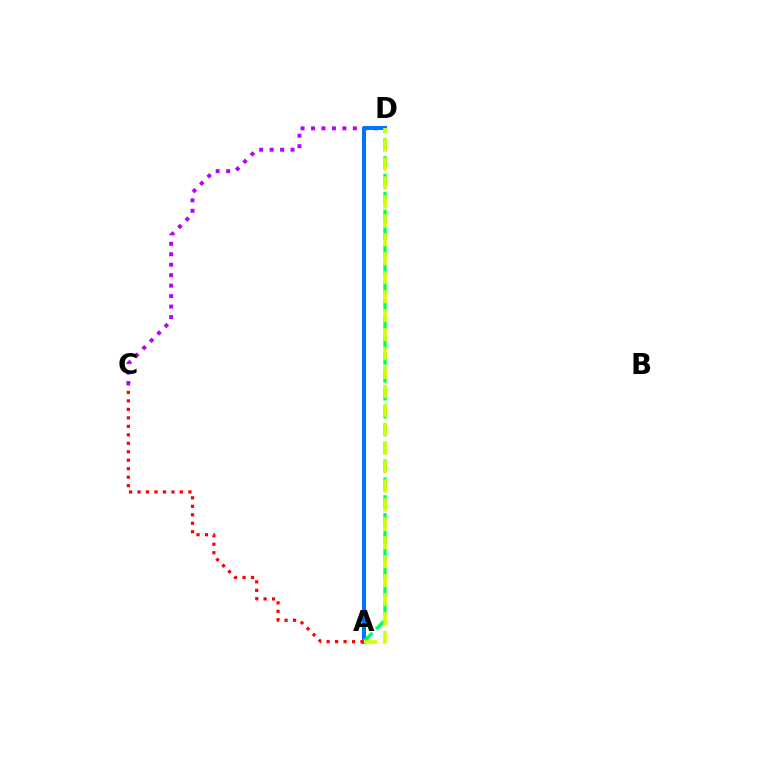{('C', 'D'): [{'color': '#b900ff', 'line_style': 'dotted', 'thickness': 2.84}], ('A', 'D'): [{'color': '#0074ff', 'line_style': 'solid', 'thickness': 2.9}, {'color': '#00ff5c', 'line_style': 'dashed', 'thickness': 2.43}, {'color': '#d1ff00', 'line_style': 'dashed', 'thickness': 2.57}], ('A', 'C'): [{'color': '#ff0000', 'line_style': 'dotted', 'thickness': 2.3}]}